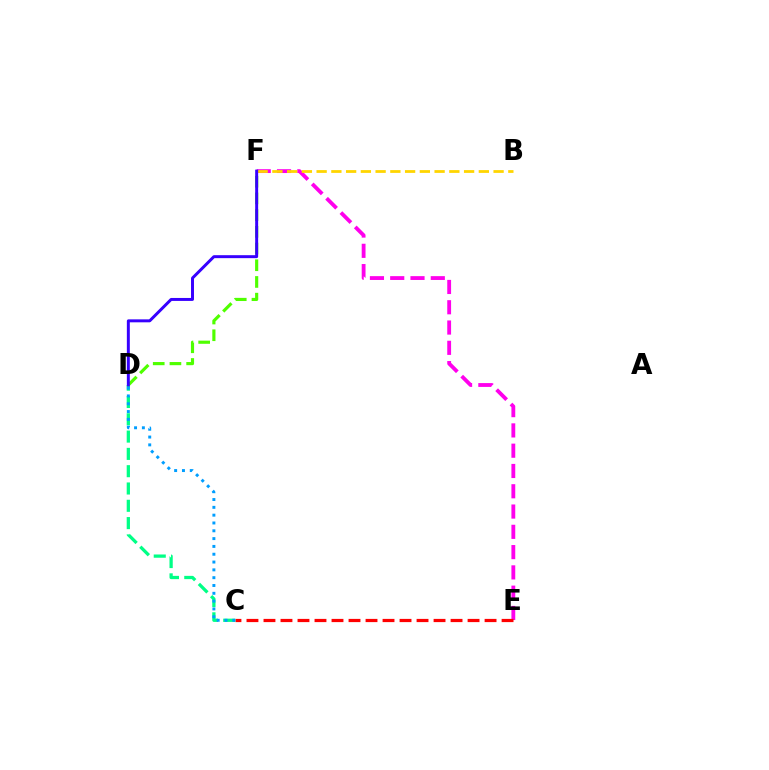{('E', 'F'): [{'color': '#ff00ed', 'line_style': 'dashed', 'thickness': 2.76}], ('C', 'E'): [{'color': '#ff0000', 'line_style': 'dashed', 'thickness': 2.31}], ('C', 'D'): [{'color': '#00ff86', 'line_style': 'dashed', 'thickness': 2.35}, {'color': '#009eff', 'line_style': 'dotted', 'thickness': 2.12}], ('B', 'F'): [{'color': '#ffd500', 'line_style': 'dashed', 'thickness': 2.0}], ('D', 'F'): [{'color': '#4fff00', 'line_style': 'dashed', 'thickness': 2.27}, {'color': '#3700ff', 'line_style': 'solid', 'thickness': 2.14}]}